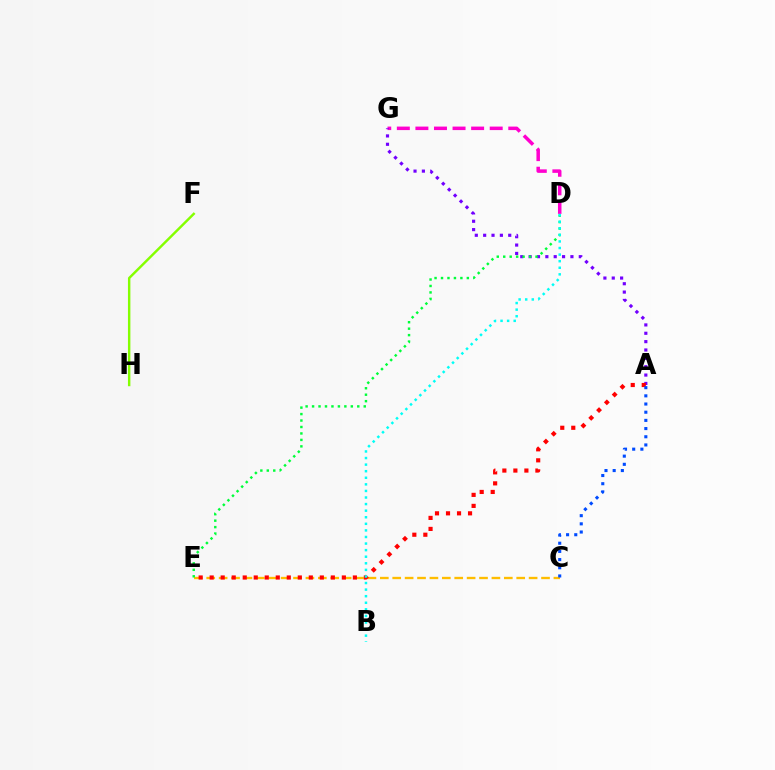{('C', 'E'): [{'color': '#ffbd00', 'line_style': 'dashed', 'thickness': 1.68}], ('D', 'G'): [{'color': '#ff00cf', 'line_style': 'dashed', 'thickness': 2.52}], ('F', 'H'): [{'color': '#84ff00', 'line_style': 'solid', 'thickness': 1.75}], ('A', 'G'): [{'color': '#7200ff', 'line_style': 'dotted', 'thickness': 2.27}], ('D', 'E'): [{'color': '#00ff39', 'line_style': 'dotted', 'thickness': 1.75}], ('A', 'E'): [{'color': '#ff0000', 'line_style': 'dotted', 'thickness': 2.99}], ('B', 'D'): [{'color': '#00fff6', 'line_style': 'dotted', 'thickness': 1.79}], ('A', 'C'): [{'color': '#004bff', 'line_style': 'dotted', 'thickness': 2.22}]}